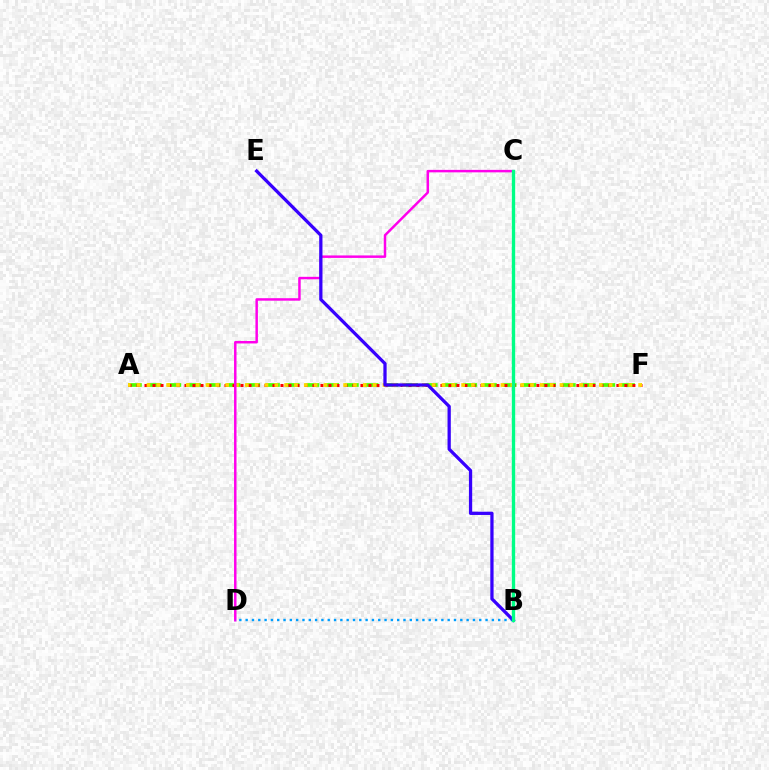{('A', 'F'): [{'color': '#4fff00', 'line_style': 'dashed', 'thickness': 2.68}, {'color': '#ff0000', 'line_style': 'dotted', 'thickness': 2.17}, {'color': '#ffd500', 'line_style': 'dotted', 'thickness': 2.67}], ('C', 'D'): [{'color': '#ff00ed', 'line_style': 'solid', 'thickness': 1.78}], ('B', 'D'): [{'color': '#009eff', 'line_style': 'dotted', 'thickness': 1.72}], ('B', 'E'): [{'color': '#3700ff', 'line_style': 'solid', 'thickness': 2.35}], ('B', 'C'): [{'color': '#00ff86', 'line_style': 'solid', 'thickness': 2.41}]}